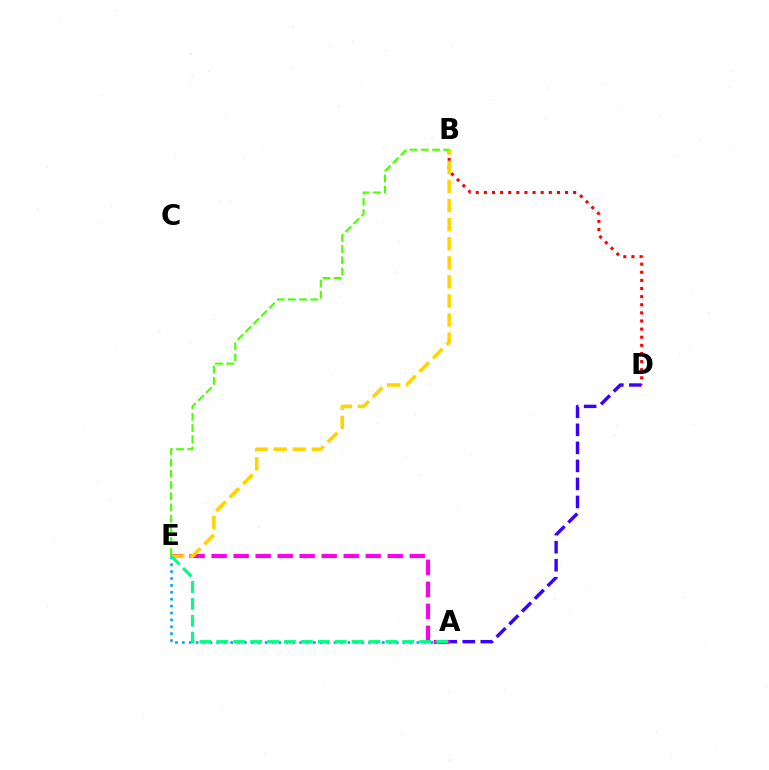{('B', 'D'): [{'color': '#ff0000', 'line_style': 'dotted', 'thickness': 2.21}], ('A', 'E'): [{'color': '#ff00ed', 'line_style': 'dashed', 'thickness': 2.99}, {'color': '#009eff', 'line_style': 'dotted', 'thickness': 1.87}, {'color': '#00ff86', 'line_style': 'dashed', 'thickness': 2.3}], ('B', 'E'): [{'color': '#ffd500', 'line_style': 'dashed', 'thickness': 2.59}, {'color': '#4fff00', 'line_style': 'dashed', 'thickness': 1.52}], ('A', 'D'): [{'color': '#3700ff', 'line_style': 'dashed', 'thickness': 2.45}]}